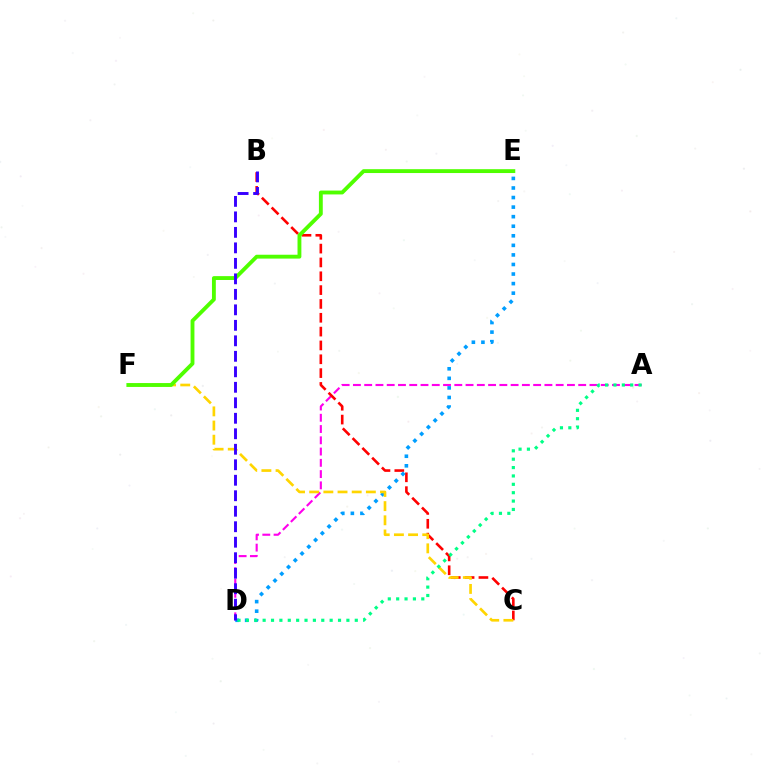{('A', 'D'): [{'color': '#ff00ed', 'line_style': 'dashed', 'thickness': 1.53}, {'color': '#00ff86', 'line_style': 'dotted', 'thickness': 2.28}], ('B', 'C'): [{'color': '#ff0000', 'line_style': 'dashed', 'thickness': 1.88}], ('D', 'E'): [{'color': '#009eff', 'line_style': 'dotted', 'thickness': 2.6}], ('C', 'F'): [{'color': '#ffd500', 'line_style': 'dashed', 'thickness': 1.92}], ('E', 'F'): [{'color': '#4fff00', 'line_style': 'solid', 'thickness': 2.78}], ('B', 'D'): [{'color': '#3700ff', 'line_style': 'dashed', 'thickness': 2.1}]}